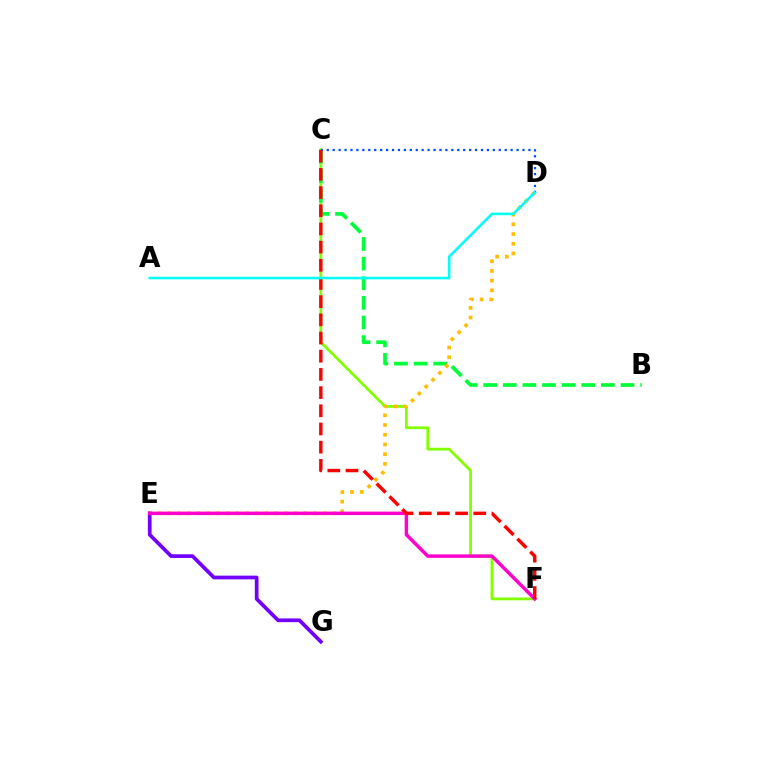{('E', 'G'): [{'color': '#7200ff', 'line_style': 'solid', 'thickness': 2.68}], ('C', 'F'): [{'color': '#84ff00', 'line_style': 'solid', 'thickness': 2.02}, {'color': '#ff0000', 'line_style': 'dashed', 'thickness': 2.47}], ('B', 'C'): [{'color': '#00ff39', 'line_style': 'dashed', 'thickness': 2.66}], ('D', 'E'): [{'color': '#ffbd00', 'line_style': 'dotted', 'thickness': 2.64}], ('E', 'F'): [{'color': '#ff00cf', 'line_style': 'solid', 'thickness': 2.49}], ('C', 'D'): [{'color': '#004bff', 'line_style': 'dotted', 'thickness': 1.61}], ('A', 'D'): [{'color': '#00fff6', 'line_style': 'solid', 'thickness': 1.85}]}